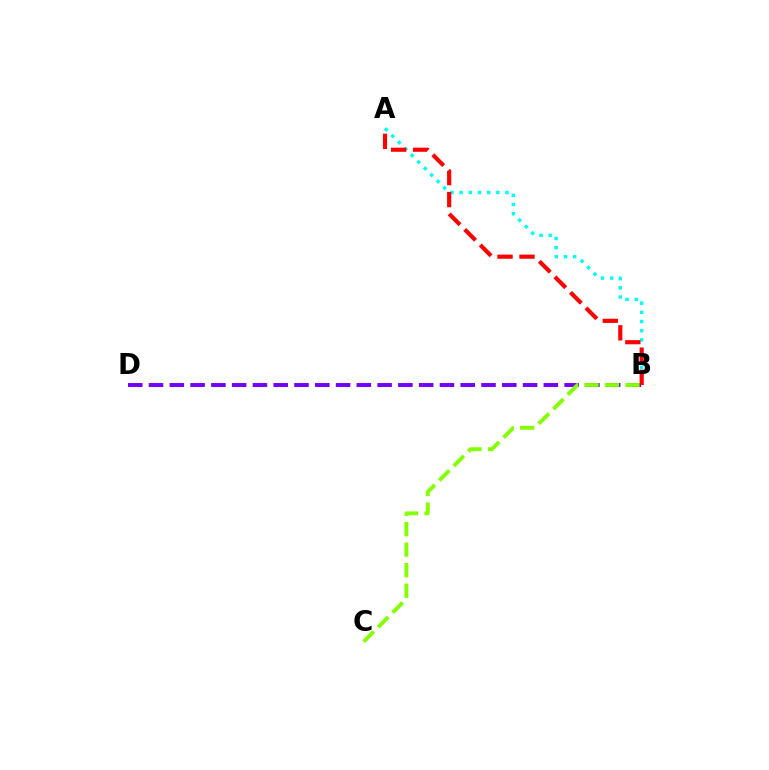{('A', 'B'): [{'color': '#00fff6', 'line_style': 'dotted', 'thickness': 2.49}, {'color': '#ff0000', 'line_style': 'dashed', 'thickness': 2.98}], ('B', 'D'): [{'color': '#7200ff', 'line_style': 'dashed', 'thickness': 2.82}], ('B', 'C'): [{'color': '#84ff00', 'line_style': 'dashed', 'thickness': 2.79}]}